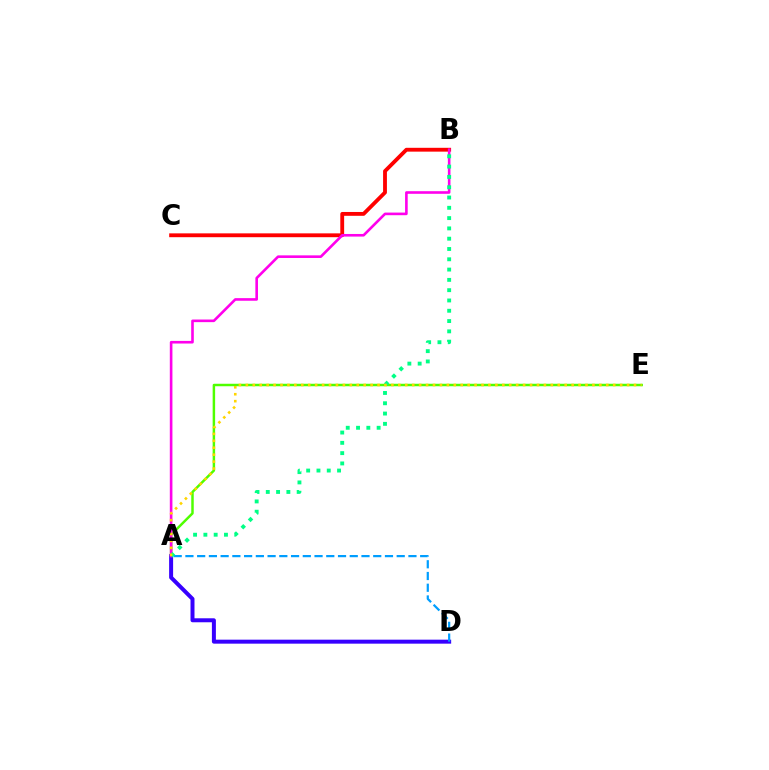{('B', 'C'): [{'color': '#ff0000', 'line_style': 'solid', 'thickness': 2.76}], ('A', 'E'): [{'color': '#4fff00', 'line_style': 'solid', 'thickness': 1.78}, {'color': '#ffd500', 'line_style': 'dotted', 'thickness': 1.88}], ('A', 'D'): [{'color': '#3700ff', 'line_style': 'solid', 'thickness': 2.87}, {'color': '#009eff', 'line_style': 'dashed', 'thickness': 1.59}], ('A', 'B'): [{'color': '#ff00ed', 'line_style': 'solid', 'thickness': 1.88}, {'color': '#00ff86', 'line_style': 'dotted', 'thickness': 2.8}]}